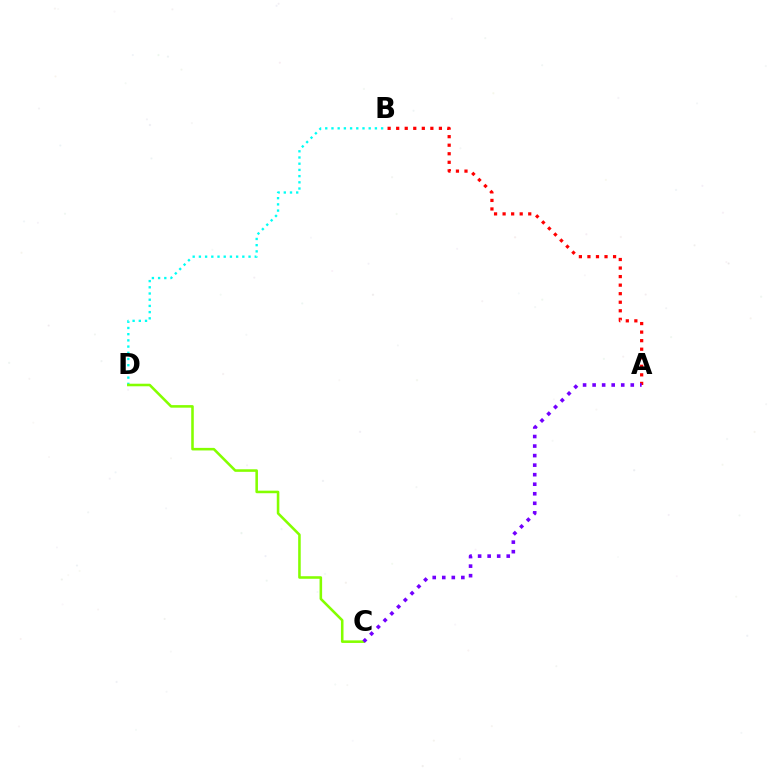{('B', 'D'): [{'color': '#00fff6', 'line_style': 'dotted', 'thickness': 1.69}], ('A', 'B'): [{'color': '#ff0000', 'line_style': 'dotted', 'thickness': 2.32}], ('C', 'D'): [{'color': '#84ff00', 'line_style': 'solid', 'thickness': 1.85}], ('A', 'C'): [{'color': '#7200ff', 'line_style': 'dotted', 'thickness': 2.59}]}